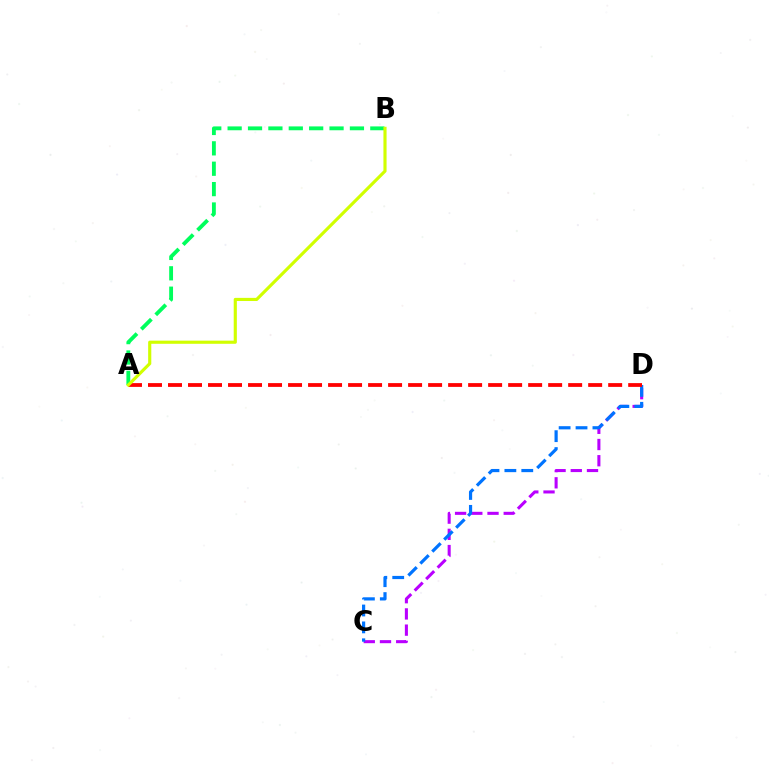{('A', 'B'): [{'color': '#00ff5c', 'line_style': 'dashed', 'thickness': 2.77}, {'color': '#d1ff00', 'line_style': 'solid', 'thickness': 2.26}], ('C', 'D'): [{'color': '#b900ff', 'line_style': 'dashed', 'thickness': 2.2}, {'color': '#0074ff', 'line_style': 'dashed', 'thickness': 2.3}], ('A', 'D'): [{'color': '#ff0000', 'line_style': 'dashed', 'thickness': 2.72}]}